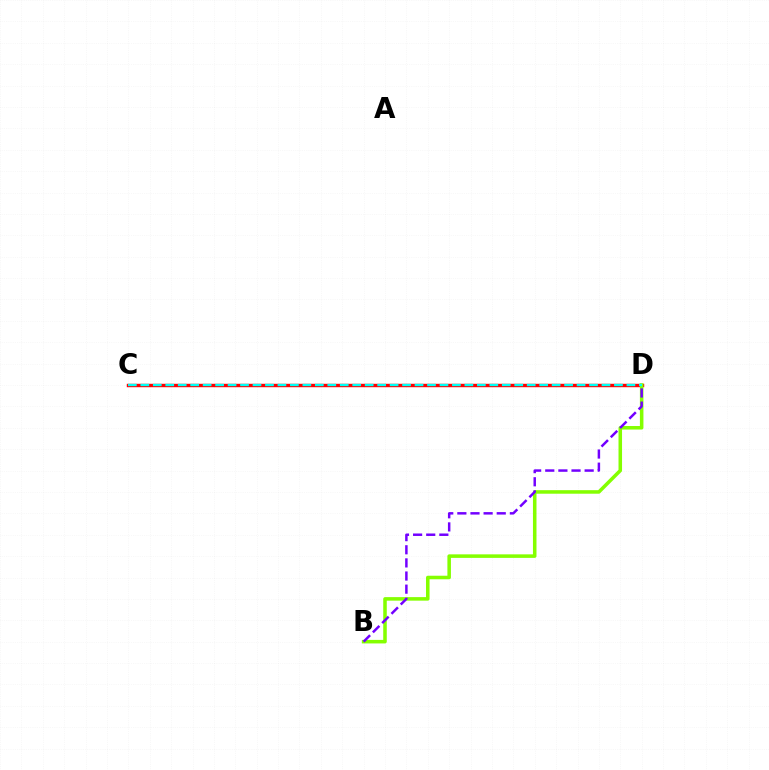{('C', 'D'): [{'color': '#ff0000', 'line_style': 'solid', 'thickness': 2.47}, {'color': '#00fff6', 'line_style': 'dashed', 'thickness': 1.69}], ('B', 'D'): [{'color': '#84ff00', 'line_style': 'solid', 'thickness': 2.55}, {'color': '#7200ff', 'line_style': 'dashed', 'thickness': 1.78}]}